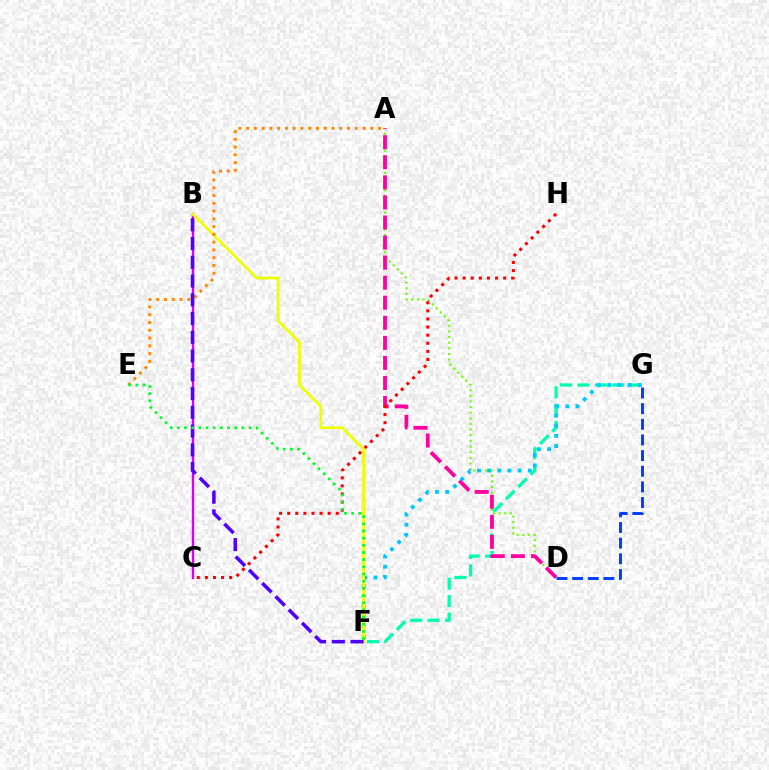{('F', 'G'): [{'color': '#00ffaf', 'line_style': 'dashed', 'thickness': 2.36}, {'color': '#00c7ff', 'line_style': 'dotted', 'thickness': 2.76}], ('B', 'C'): [{'color': '#d600ff', 'line_style': 'solid', 'thickness': 1.71}], ('A', 'D'): [{'color': '#66ff00', 'line_style': 'dotted', 'thickness': 1.53}, {'color': '#ff00a0', 'line_style': 'dashed', 'thickness': 2.73}], ('C', 'H'): [{'color': '#ff0000', 'line_style': 'dotted', 'thickness': 2.2}], ('B', 'F'): [{'color': '#eeff00', 'line_style': 'solid', 'thickness': 1.98}, {'color': '#4f00ff', 'line_style': 'dashed', 'thickness': 2.55}], ('A', 'E'): [{'color': '#ff8800', 'line_style': 'dotted', 'thickness': 2.11}], ('D', 'G'): [{'color': '#003fff', 'line_style': 'dashed', 'thickness': 2.13}], ('E', 'F'): [{'color': '#00ff27', 'line_style': 'dotted', 'thickness': 1.95}]}